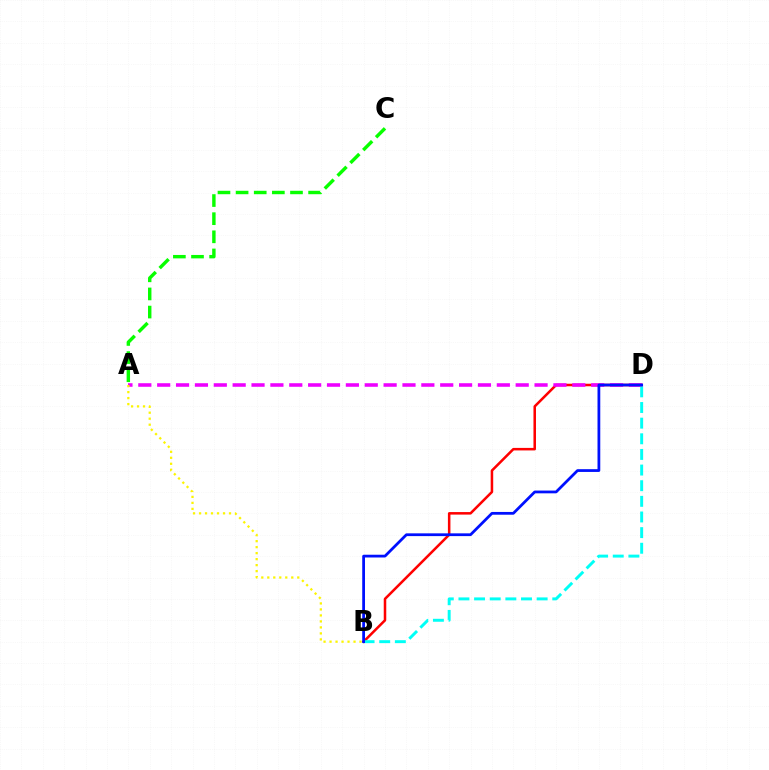{('B', 'D'): [{'color': '#ff0000', 'line_style': 'solid', 'thickness': 1.82}, {'color': '#00fff6', 'line_style': 'dashed', 'thickness': 2.12}, {'color': '#0010ff', 'line_style': 'solid', 'thickness': 1.99}], ('A', 'D'): [{'color': '#ee00ff', 'line_style': 'dashed', 'thickness': 2.56}], ('A', 'C'): [{'color': '#08ff00', 'line_style': 'dashed', 'thickness': 2.46}], ('A', 'B'): [{'color': '#fcf500', 'line_style': 'dotted', 'thickness': 1.63}]}